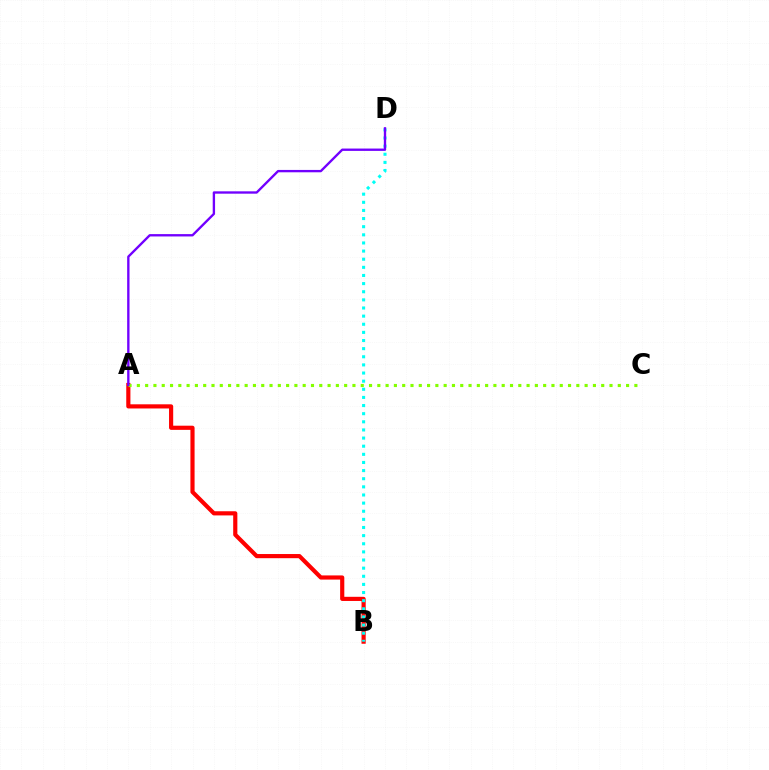{('A', 'B'): [{'color': '#ff0000', 'line_style': 'solid', 'thickness': 3.0}], ('A', 'C'): [{'color': '#84ff00', 'line_style': 'dotted', 'thickness': 2.25}], ('B', 'D'): [{'color': '#00fff6', 'line_style': 'dotted', 'thickness': 2.21}], ('A', 'D'): [{'color': '#7200ff', 'line_style': 'solid', 'thickness': 1.69}]}